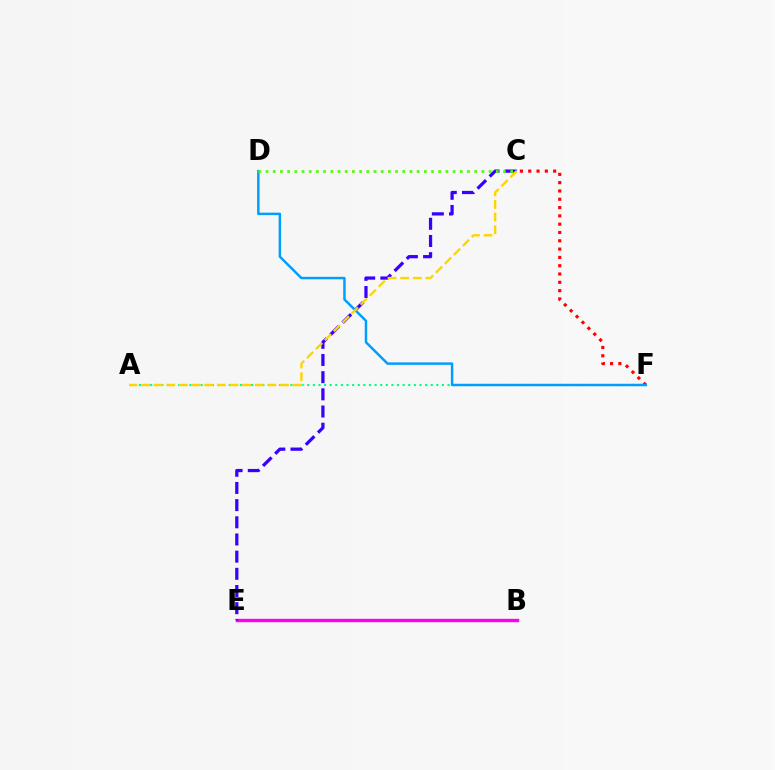{('A', 'F'): [{'color': '#00ff86', 'line_style': 'dotted', 'thickness': 1.52}], ('C', 'F'): [{'color': '#ff0000', 'line_style': 'dotted', 'thickness': 2.26}], ('B', 'E'): [{'color': '#ff00ed', 'line_style': 'solid', 'thickness': 2.43}], ('C', 'E'): [{'color': '#3700ff', 'line_style': 'dashed', 'thickness': 2.33}], ('D', 'F'): [{'color': '#009eff', 'line_style': 'solid', 'thickness': 1.78}], ('C', 'D'): [{'color': '#4fff00', 'line_style': 'dotted', 'thickness': 1.95}], ('A', 'C'): [{'color': '#ffd500', 'line_style': 'dashed', 'thickness': 1.72}]}